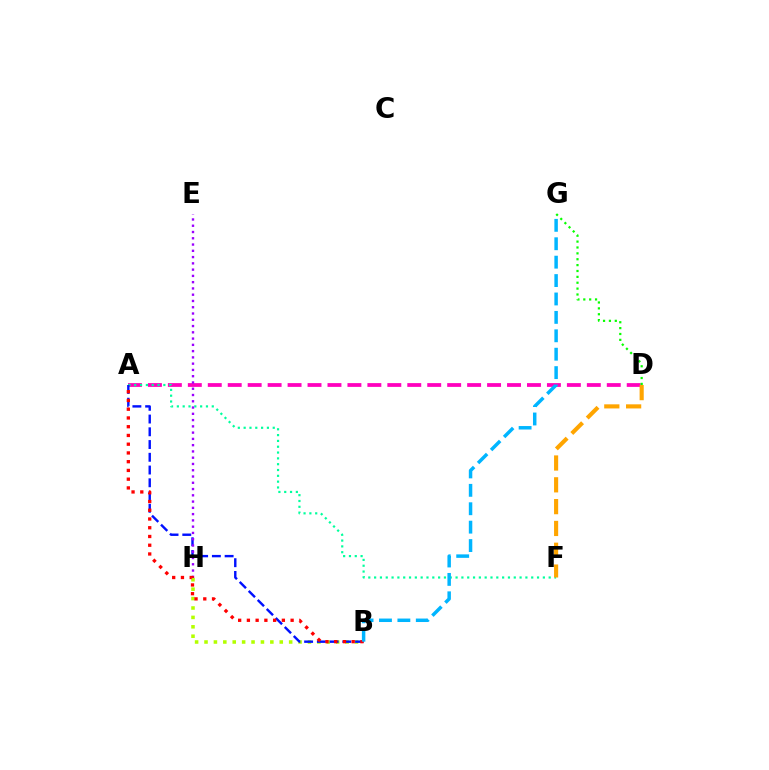{('B', 'H'): [{'color': '#b3ff00', 'line_style': 'dotted', 'thickness': 2.56}], ('A', 'D'): [{'color': '#ff00bd', 'line_style': 'dashed', 'thickness': 2.71}], ('A', 'F'): [{'color': '#00ff9d', 'line_style': 'dotted', 'thickness': 1.58}], ('A', 'B'): [{'color': '#0010ff', 'line_style': 'dashed', 'thickness': 1.73}, {'color': '#ff0000', 'line_style': 'dotted', 'thickness': 2.38}], ('E', 'H'): [{'color': '#9b00ff', 'line_style': 'dotted', 'thickness': 1.7}], ('D', 'F'): [{'color': '#ffa500', 'line_style': 'dashed', 'thickness': 2.96}], ('D', 'G'): [{'color': '#08ff00', 'line_style': 'dotted', 'thickness': 1.6}], ('B', 'G'): [{'color': '#00b5ff', 'line_style': 'dashed', 'thickness': 2.5}]}